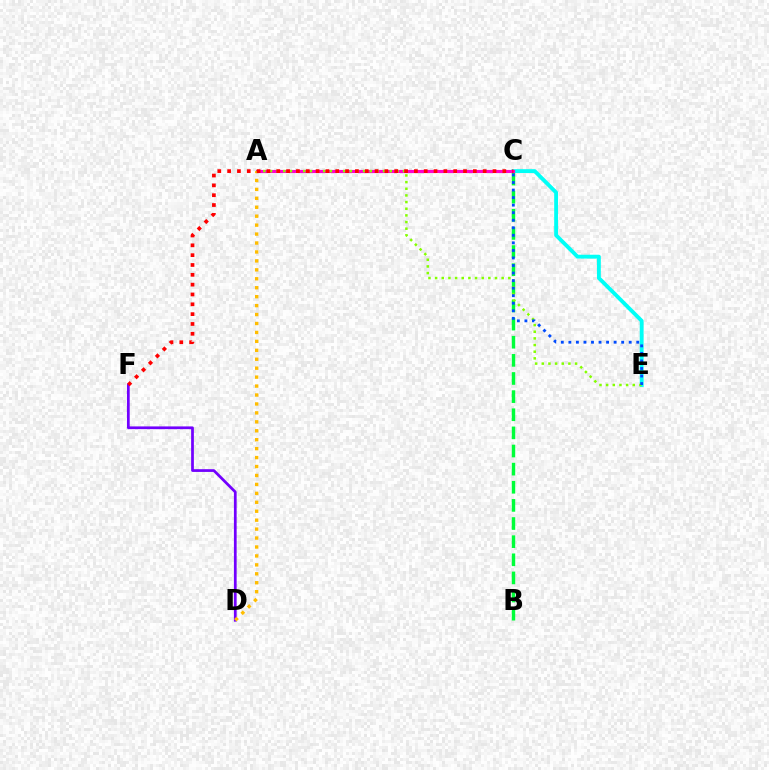{('C', 'E'): [{'color': '#00fff6', 'line_style': 'solid', 'thickness': 2.78}, {'color': '#004bff', 'line_style': 'dotted', 'thickness': 2.05}], ('B', 'C'): [{'color': '#00ff39', 'line_style': 'dashed', 'thickness': 2.46}], ('A', 'C'): [{'color': '#ff00cf', 'line_style': 'solid', 'thickness': 2.24}], ('D', 'F'): [{'color': '#7200ff', 'line_style': 'solid', 'thickness': 1.97}], ('A', 'D'): [{'color': '#ffbd00', 'line_style': 'dotted', 'thickness': 2.43}], ('A', 'E'): [{'color': '#84ff00', 'line_style': 'dotted', 'thickness': 1.81}], ('C', 'F'): [{'color': '#ff0000', 'line_style': 'dotted', 'thickness': 2.67}]}